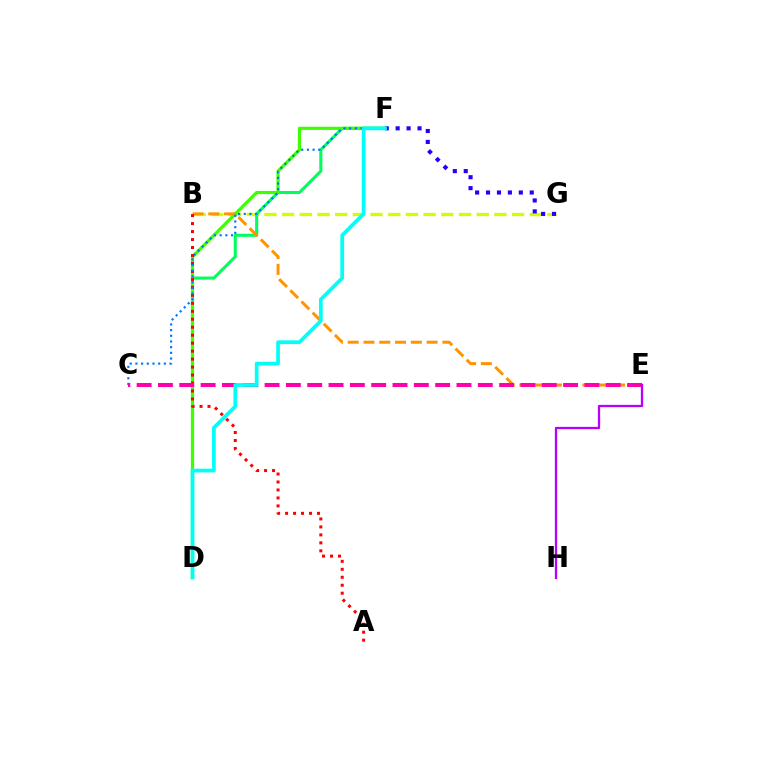{('B', 'G'): [{'color': '#d1ff00', 'line_style': 'dashed', 'thickness': 2.4}], ('D', 'F'): [{'color': '#00ff5c', 'line_style': 'solid', 'thickness': 2.21}, {'color': '#3dff00', 'line_style': 'solid', 'thickness': 2.29}, {'color': '#00fff6', 'line_style': 'solid', 'thickness': 2.68}], ('B', 'E'): [{'color': '#ff9400', 'line_style': 'dashed', 'thickness': 2.14}], ('A', 'B'): [{'color': '#ff0000', 'line_style': 'dotted', 'thickness': 2.17}], ('C', 'F'): [{'color': '#0074ff', 'line_style': 'dotted', 'thickness': 1.54}], ('C', 'E'): [{'color': '#ff00ac', 'line_style': 'dashed', 'thickness': 2.9}], ('F', 'G'): [{'color': '#2500ff', 'line_style': 'dotted', 'thickness': 2.97}], ('E', 'H'): [{'color': '#b900ff', 'line_style': 'solid', 'thickness': 1.64}]}